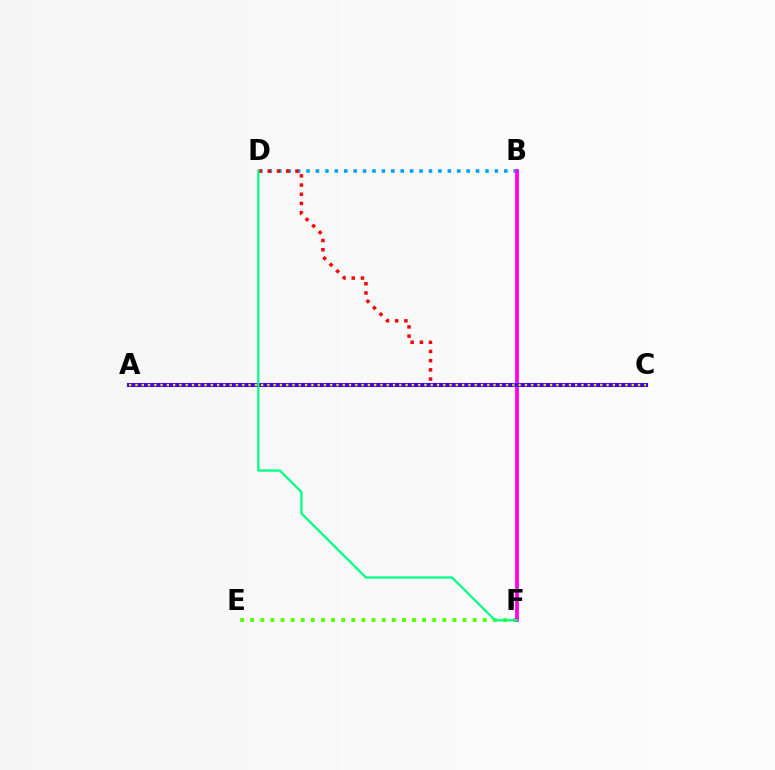{('B', 'D'): [{'color': '#009eff', 'line_style': 'dotted', 'thickness': 2.56}], ('E', 'F'): [{'color': '#4fff00', 'line_style': 'dotted', 'thickness': 2.75}], ('C', 'D'): [{'color': '#ff0000', 'line_style': 'dotted', 'thickness': 2.5}], ('B', 'F'): [{'color': '#ff00ed', 'line_style': 'solid', 'thickness': 2.72}], ('A', 'C'): [{'color': '#3700ff', 'line_style': 'solid', 'thickness': 2.9}, {'color': '#ffd500', 'line_style': 'dotted', 'thickness': 1.71}], ('D', 'F'): [{'color': '#00ff86', 'line_style': 'solid', 'thickness': 1.62}]}